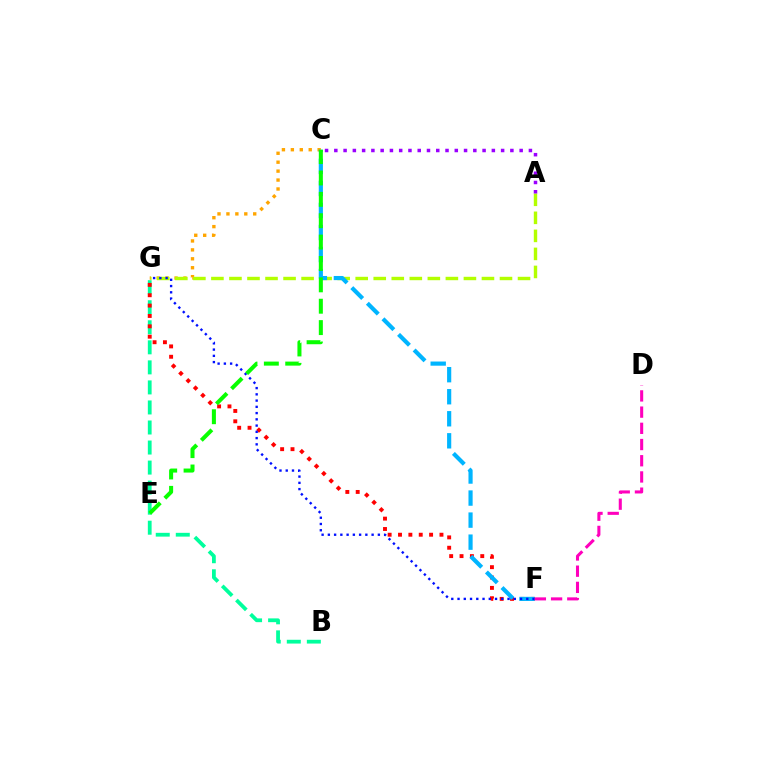{('C', 'G'): [{'color': '#ffa500', 'line_style': 'dotted', 'thickness': 2.43}], ('B', 'G'): [{'color': '#00ff9d', 'line_style': 'dashed', 'thickness': 2.72}], ('A', 'G'): [{'color': '#b3ff00', 'line_style': 'dashed', 'thickness': 2.45}], ('F', 'G'): [{'color': '#ff0000', 'line_style': 'dotted', 'thickness': 2.82}, {'color': '#0010ff', 'line_style': 'dotted', 'thickness': 1.7}], ('C', 'F'): [{'color': '#00b5ff', 'line_style': 'dashed', 'thickness': 2.99}], ('A', 'C'): [{'color': '#9b00ff', 'line_style': 'dotted', 'thickness': 2.52}], ('C', 'E'): [{'color': '#08ff00', 'line_style': 'dashed', 'thickness': 2.9}], ('D', 'F'): [{'color': '#ff00bd', 'line_style': 'dashed', 'thickness': 2.2}]}